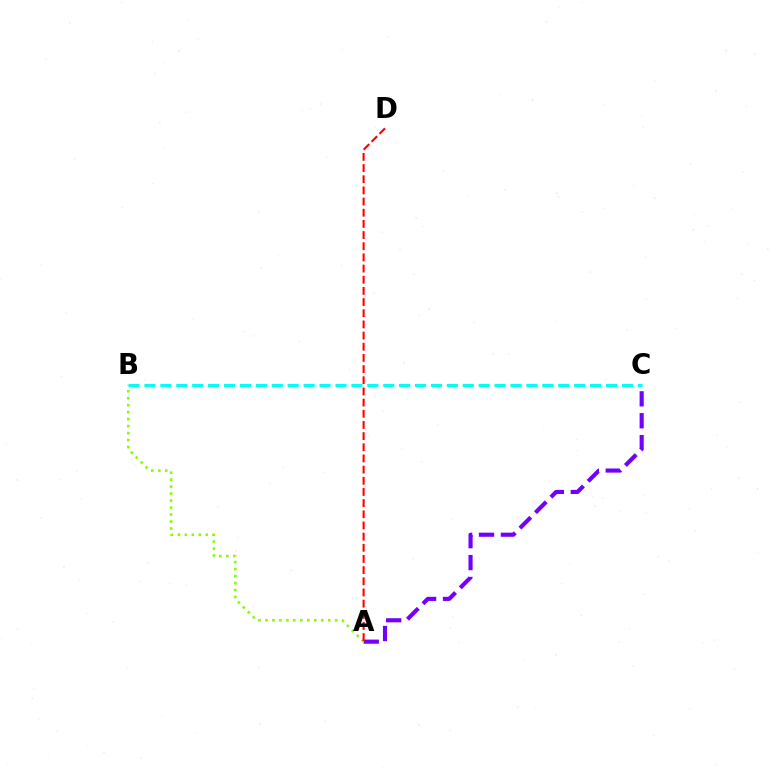{('B', 'C'): [{'color': '#00fff6', 'line_style': 'dashed', 'thickness': 2.16}], ('A', 'C'): [{'color': '#7200ff', 'line_style': 'dashed', 'thickness': 2.98}], ('A', 'B'): [{'color': '#84ff00', 'line_style': 'dotted', 'thickness': 1.9}], ('A', 'D'): [{'color': '#ff0000', 'line_style': 'dashed', 'thickness': 1.52}]}